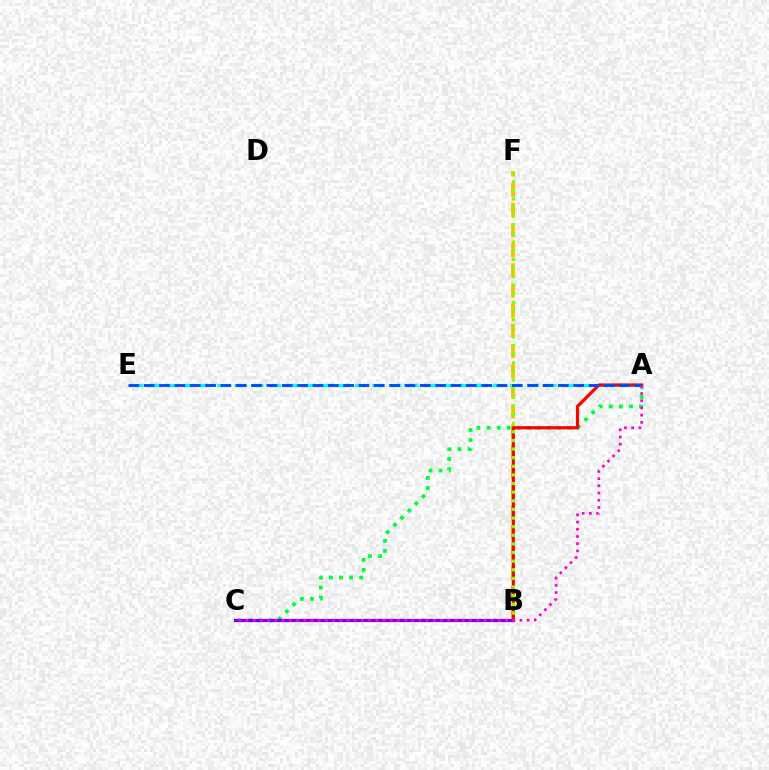{('A', 'C'): [{'color': '#00ff39', 'line_style': 'dotted', 'thickness': 2.74}, {'color': '#ff00cf', 'line_style': 'dotted', 'thickness': 1.96}], ('B', 'F'): [{'color': '#ffbd00', 'line_style': 'dashed', 'thickness': 2.74}, {'color': '#84ff00', 'line_style': 'dotted', 'thickness': 2.34}], ('A', 'E'): [{'color': '#00fff6', 'line_style': 'dashed', 'thickness': 2.34}, {'color': '#004bff', 'line_style': 'dashed', 'thickness': 2.08}], ('A', 'B'): [{'color': '#ff0000', 'line_style': 'solid', 'thickness': 2.29}], ('B', 'C'): [{'color': '#7200ff', 'line_style': 'solid', 'thickness': 2.3}]}